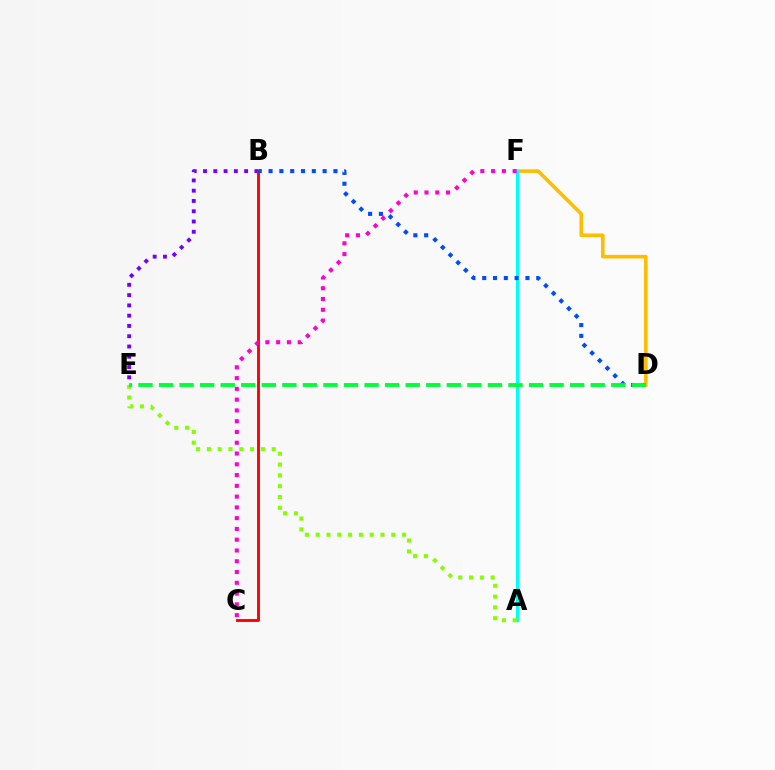{('D', 'F'): [{'color': '#ffbd00', 'line_style': 'solid', 'thickness': 2.6}], ('A', 'F'): [{'color': '#00fff6', 'line_style': 'solid', 'thickness': 2.31}], ('B', 'E'): [{'color': '#7200ff', 'line_style': 'dotted', 'thickness': 2.79}], ('A', 'E'): [{'color': '#84ff00', 'line_style': 'dotted', 'thickness': 2.93}], ('B', 'C'): [{'color': '#ff0000', 'line_style': 'solid', 'thickness': 2.07}], ('C', 'F'): [{'color': '#ff00cf', 'line_style': 'dotted', 'thickness': 2.93}], ('B', 'D'): [{'color': '#004bff', 'line_style': 'dotted', 'thickness': 2.94}], ('D', 'E'): [{'color': '#00ff39', 'line_style': 'dashed', 'thickness': 2.79}]}